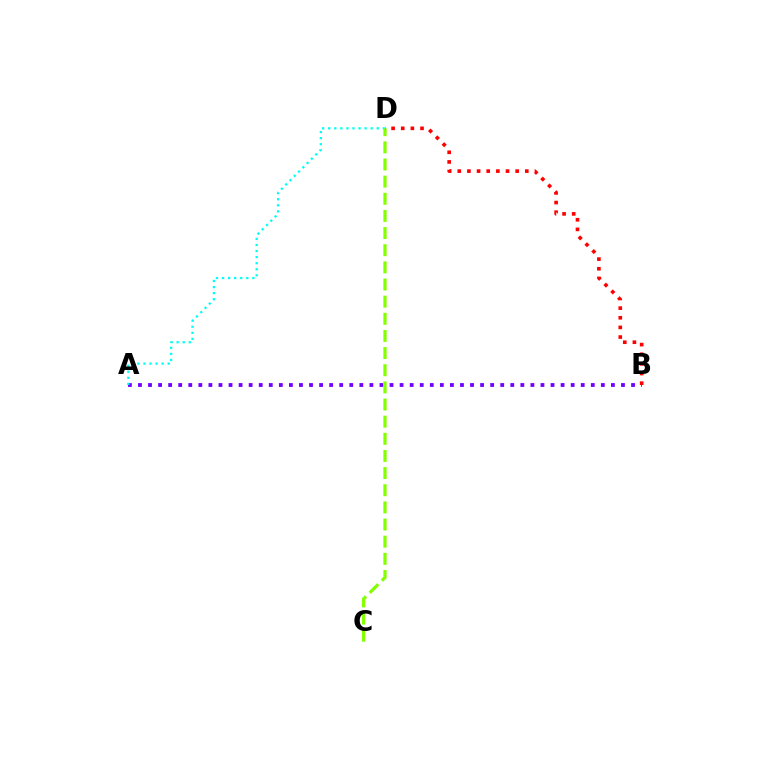{('A', 'B'): [{'color': '#7200ff', 'line_style': 'dotted', 'thickness': 2.73}], ('A', 'D'): [{'color': '#00fff6', 'line_style': 'dotted', 'thickness': 1.65}], ('C', 'D'): [{'color': '#84ff00', 'line_style': 'dashed', 'thickness': 2.33}], ('B', 'D'): [{'color': '#ff0000', 'line_style': 'dotted', 'thickness': 2.62}]}